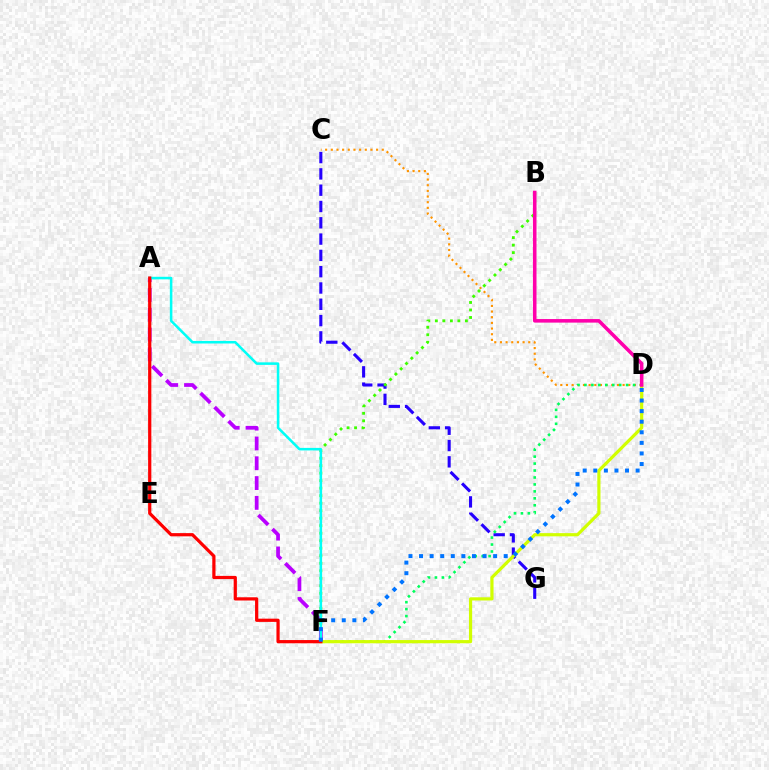{('C', 'D'): [{'color': '#ff9400', 'line_style': 'dotted', 'thickness': 1.54}], ('C', 'G'): [{'color': '#2500ff', 'line_style': 'dashed', 'thickness': 2.21}], ('D', 'F'): [{'color': '#00ff5c', 'line_style': 'dotted', 'thickness': 1.89}, {'color': '#d1ff00', 'line_style': 'solid', 'thickness': 2.29}, {'color': '#0074ff', 'line_style': 'dotted', 'thickness': 2.87}], ('B', 'F'): [{'color': '#3dff00', 'line_style': 'dotted', 'thickness': 2.04}], ('A', 'F'): [{'color': '#b900ff', 'line_style': 'dashed', 'thickness': 2.69}, {'color': '#00fff6', 'line_style': 'solid', 'thickness': 1.82}, {'color': '#ff0000', 'line_style': 'solid', 'thickness': 2.32}], ('B', 'D'): [{'color': '#ff00ac', 'line_style': 'solid', 'thickness': 2.56}]}